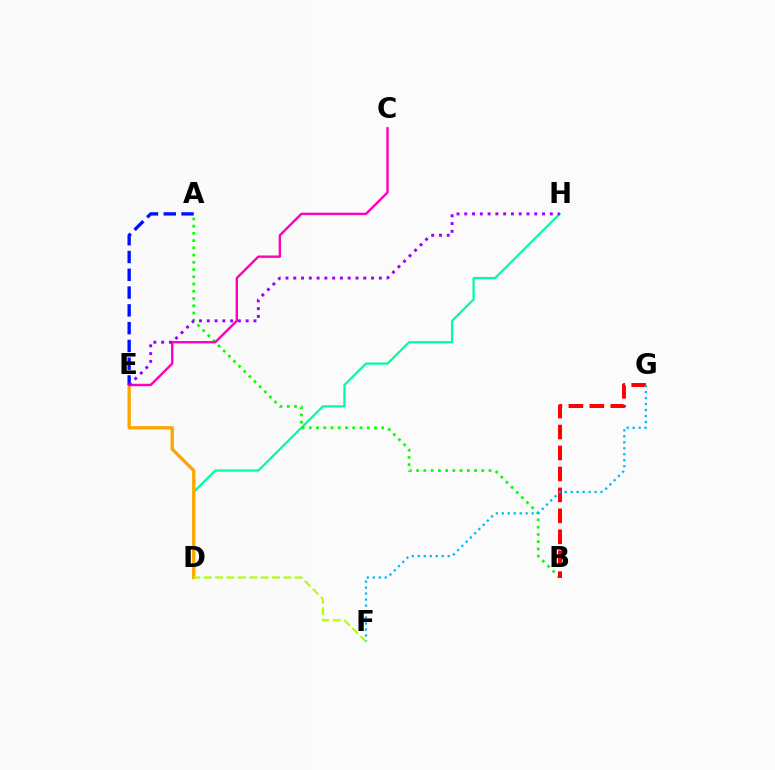{('D', 'H'): [{'color': '#00ff9d', 'line_style': 'solid', 'thickness': 1.63}], ('A', 'B'): [{'color': '#08ff00', 'line_style': 'dotted', 'thickness': 1.97}], ('D', 'E'): [{'color': '#ffa500', 'line_style': 'solid', 'thickness': 2.38}], ('A', 'E'): [{'color': '#0010ff', 'line_style': 'dashed', 'thickness': 2.42}], ('B', 'G'): [{'color': '#ff0000', 'line_style': 'dashed', 'thickness': 2.85}], ('C', 'E'): [{'color': '#ff00bd', 'line_style': 'solid', 'thickness': 1.73}], ('F', 'G'): [{'color': '#00b5ff', 'line_style': 'dotted', 'thickness': 1.62}], ('E', 'H'): [{'color': '#9b00ff', 'line_style': 'dotted', 'thickness': 2.11}], ('D', 'F'): [{'color': '#b3ff00', 'line_style': 'dashed', 'thickness': 1.54}]}